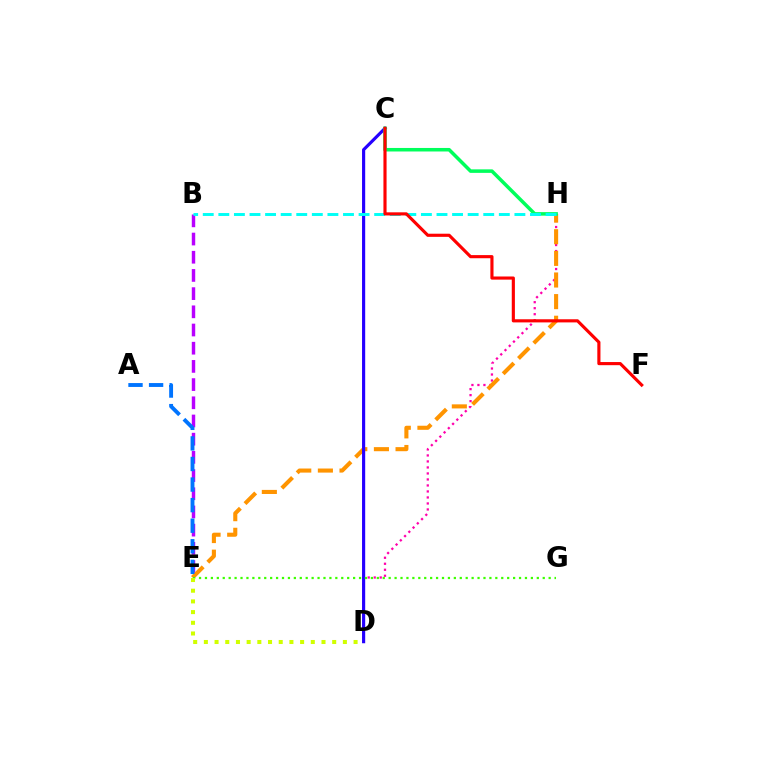{('D', 'H'): [{'color': '#ff00ac', 'line_style': 'dotted', 'thickness': 1.63}], ('B', 'E'): [{'color': '#b900ff', 'line_style': 'dashed', 'thickness': 2.47}], ('E', 'H'): [{'color': '#ff9400', 'line_style': 'dashed', 'thickness': 2.94}], ('C', 'D'): [{'color': '#2500ff', 'line_style': 'solid', 'thickness': 2.27}], ('A', 'E'): [{'color': '#0074ff', 'line_style': 'dashed', 'thickness': 2.79}], ('C', 'H'): [{'color': '#00ff5c', 'line_style': 'solid', 'thickness': 2.54}], ('E', 'G'): [{'color': '#3dff00', 'line_style': 'dotted', 'thickness': 1.61}], ('B', 'H'): [{'color': '#00fff6', 'line_style': 'dashed', 'thickness': 2.12}], ('C', 'F'): [{'color': '#ff0000', 'line_style': 'solid', 'thickness': 2.26}], ('D', 'E'): [{'color': '#d1ff00', 'line_style': 'dotted', 'thickness': 2.91}]}